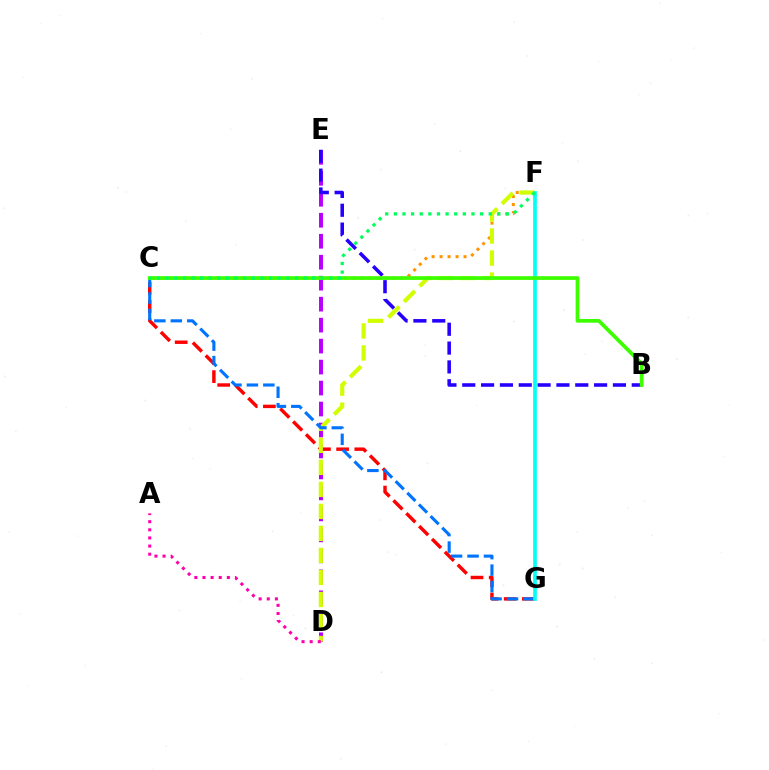{('C', 'G'): [{'color': '#ff0000', 'line_style': 'dashed', 'thickness': 2.47}, {'color': '#0074ff', 'line_style': 'dashed', 'thickness': 2.24}], ('D', 'E'): [{'color': '#b900ff', 'line_style': 'dashed', 'thickness': 2.85}], ('C', 'F'): [{'color': '#ff9400', 'line_style': 'dotted', 'thickness': 2.17}, {'color': '#00ff5c', 'line_style': 'dotted', 'thickness': 2.34}], ('D', 'F'): [{'color': '#d1ff00', 'line_style': 'dashed', 'thickness': 2.99}], ('F', 'G'): [{'color': '#00fff6', 'line_style': 'solid', 'thickness': 2.64}], ('A', 'D'): [{'color': '#ff00ac', 'line_style': 'dotted', 'thickness': 2.21}], ('B', 'E'): [{'color': '#2500ff', 'line_style': 'dashed', 'thickness': 2.56}], ('B', 'C'): [{'color': '#3dff00', 'line_style': 'solid', 'thickness': 2.69}]}